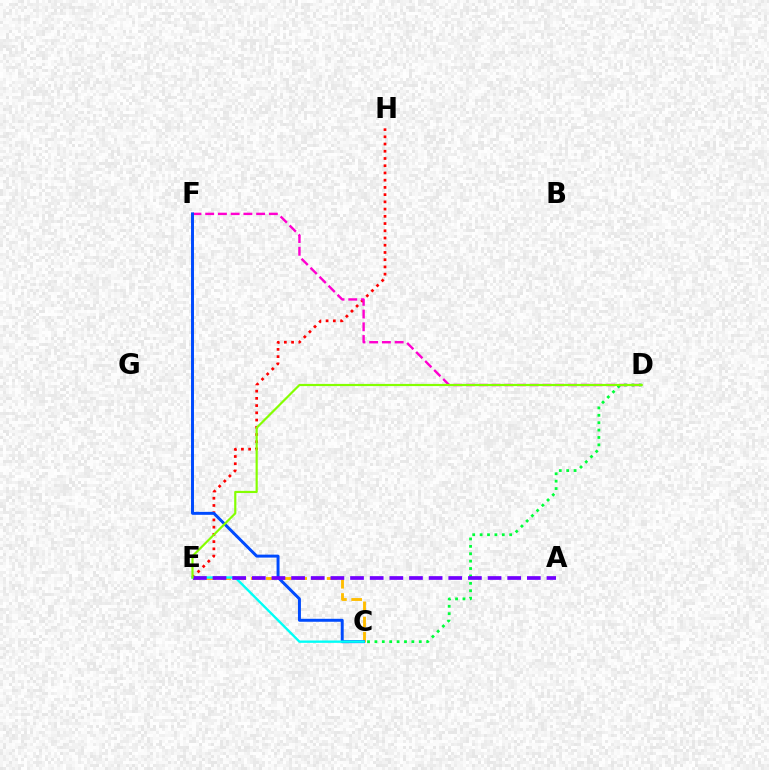{('C', 'D'): [{'color': '#00ff39', 'line_style': 'dotted', 'thickness': 2.01}], ('E', 'H'): [{'color': '#ff0000', 'line_style': 'dotted', 'thickness': 1.96}], ('C', 'E'): [{'color': '#ffbd00', 'line_style': 'dashed', 'thickness': 2.06}, {'color': '#00fff6', 'line_style': 'solid', 'thickness': 1.7}], ('D', 'F'): [{'color': '#ff00cf', 'line_style': 'dashed', 'thickness': 1.73}], ('C', 'F'): [{'color': '#004bff', 'line_style': 'solid', 'thickness': 2.13}], ('A', 'E'): [{'color': '#7200ff', 'line_style': 'dashed', 'thickness': 2.67}], ('D', 'E'): [{'color': '#84ff00', 'line_style': 'solid', 'thickness': 1.57}]}